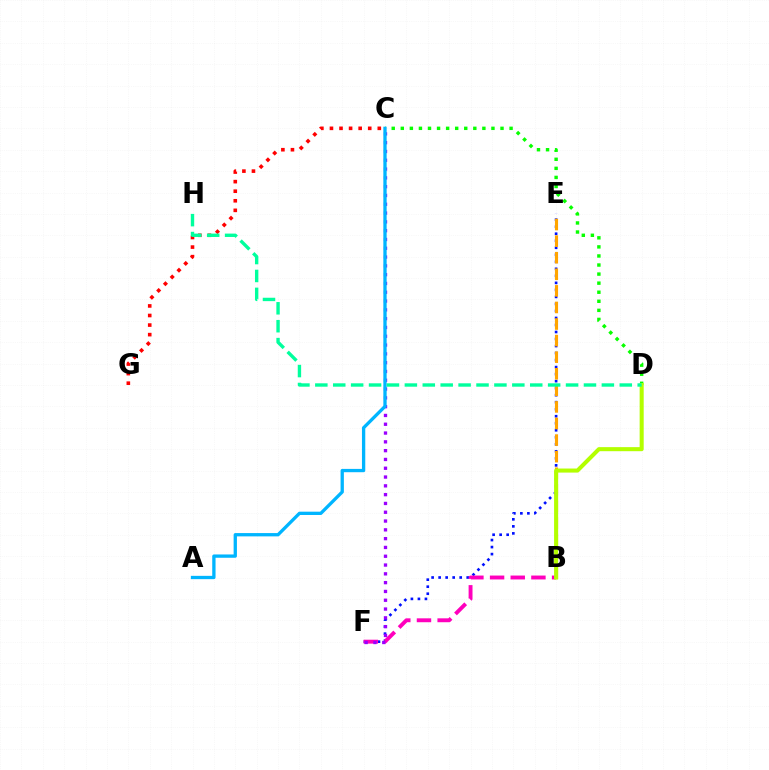{('C', 'G'): [{'color': '#ff0000', 'line_style': 'dotted', 'thickness': 2.6}], ('E', 'F'): [{'color': '#0010ff', 'line_style': 'dotted', 'thickness': 1.91}], ('B', 'E'): [{'color': '#ffa500', 'line_style': 'dashed', 'thickness': 2.25}], ('B', 'F'): [{'color': '#ff00bd', 'line_style': 'dashed', 'thickness': 2.81}], ('C', 'F'): [{'color': '#9b00ff', 'line_style': 'dotted', 'thickness': 2.39}], ('C', 'D'): [{'color': '#08ff00', 'line_style': 'dotted', 'thickness': 2.46}], ('A', 'C'): [{'color': '#00b5ff', 'line_style': 'solid', 'thickness': 2.38}], ('B', 'D'): [{'color': '#b3ff00', 'line_style': 'solid', 'thickness': 2.92}], ('D', 'H'): [{'color': '#00ff9d', 'line_style': 'dashed', 'thickness': 2.43}]}